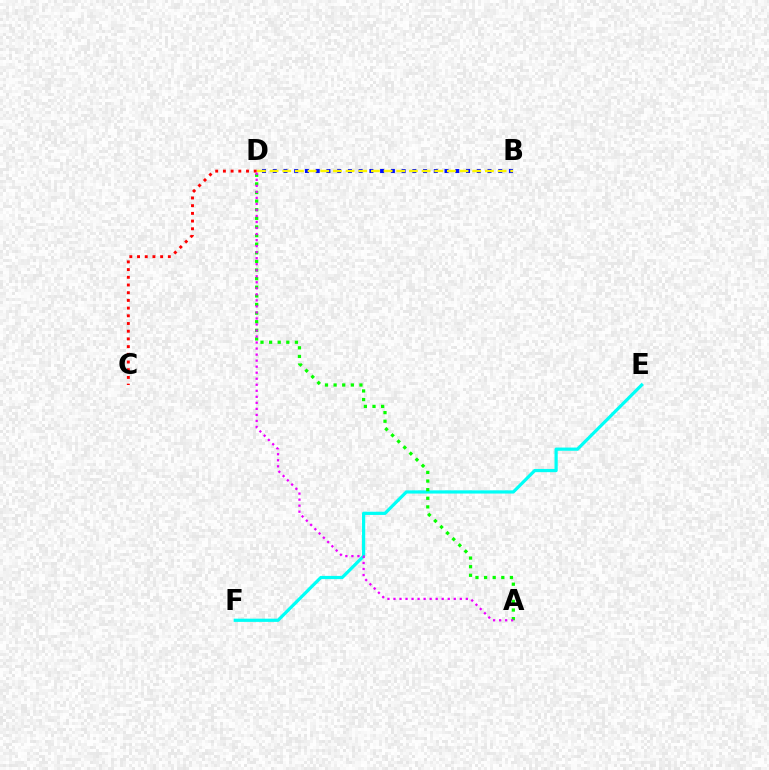{('B', 'D'): [{'color': '#0010ff', 'line_style': 'dotted', 'thickness': 2.92}, {'color': '#fcf500', 'line_style': 'dashed', 'thickness': 1.72}], ('E', 'F'): [{'color': '#00fff6', 'line_style': 'solid', 'thickness': 2.32}], ('C', 'D'): [{'color': '#ff0000', 'line_style': 'dotted', 'thickness': 2.09}], ('A', 'D'): [{'color': '#08ff00', 'line_style': 'dotted', 'thickness': 2.34}, {'color': '#ee00ff', 'line_style': 'dotted', 'thickness': 1.64}]}